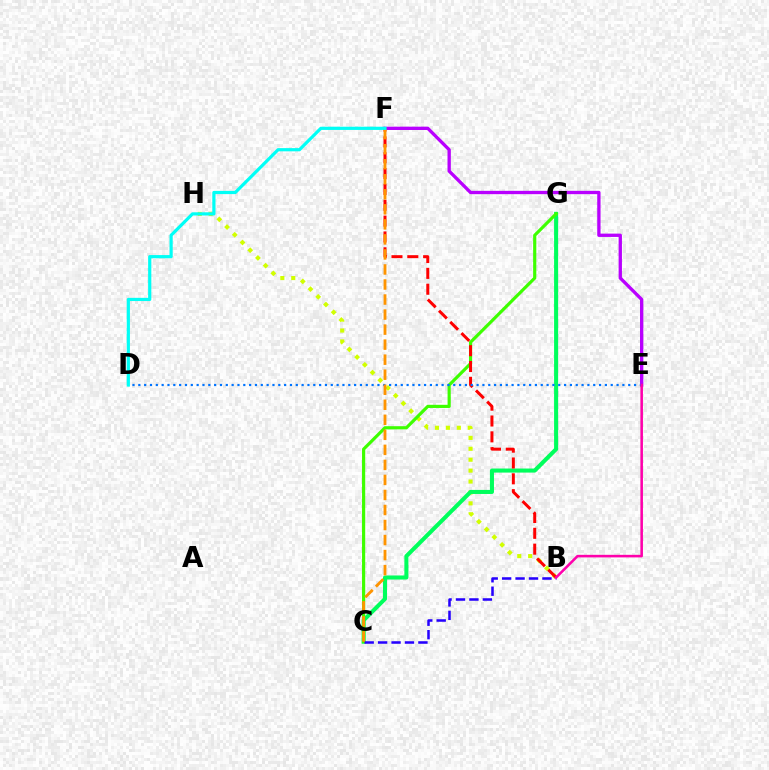{('E', 'F'): [{'color': '#b900ff', 'line_style': 'solid', 'thickness': 2.39}], ('B', 'H'): [{'color': '#d1ff00', 'line_style': 'dotted', 'thickness': 2.97}], ('C', 'G'): [{'color': '#00ff5c', 'line_style': 'solid', 'thickness': 2.92}, {'color': '#3dff00', 'line_style': 'solid', 'thickness': 2.28}], ('B', 'F'): [{'color': '#ff0000', 'line_style': 'dashed', 'thickness': 2.15}], ('D', 'E'): [{'color': '#0074ff', 'line_style': 'dotted', 'thickness': 1.58}], ('B', 'C'): [{'color': '#2500ff', 'line_style': 'dashed', 'thickness': 1.82}], ('B', 'E'): [{'color': '#ff00ac', 'line_style': 'solid', 'thickness': 1.85}], ('C', 'F'): [{'color': '#ff9400', 'line_style': 'dashed', 'thickness': 2.04}], ('D', 'F'): [{'color': '#00fff6', 'line_style': 'solid', 'thickness': 2.3}]}